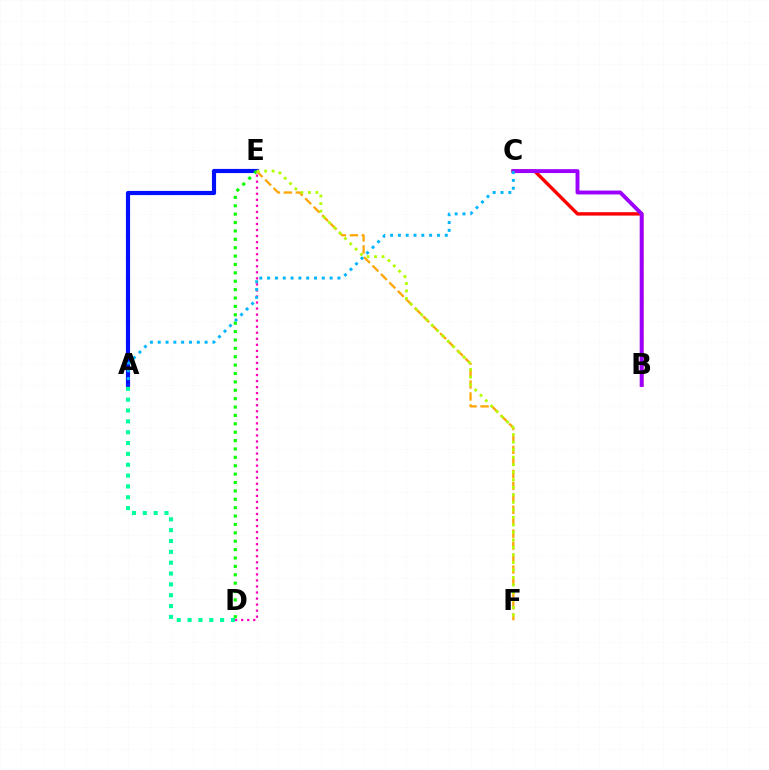{('B', 'C'): [{'color': '#ff0000', 'line_style': 'solid', 'thickness': 2.45}, {'color': '#9b00ff', 'line_style': 'solid', 'thickness': 2.8}], ('D', 'E'): [{'color': '#ff00bd', 'line_style': 'dotted', 'thickness': 1.64}, {'color': '#08ff00', 'line_style': 'dotted', 'thickness': 2.28}], ('A', 'E'): [{'color': '#0010ff', 'line_style': 'solid', 'thickness': 2.99}], ('E', 'F'): [{'color': '#ffa500', 'line_style': 'dashed', 'thickness': 1.62}, {'color': '#b3ff00', 'line_style': 'dotted', 'thickness': 2.04}], ('A', 'C'): [{'color': '#00b5ff', 'line_style': 'dotted', 'thickness': 2.12}], ('A', 'D'): [{'color': '#00ff9d', 'line_style': 'dotted', 'thickness': 2.95}]}